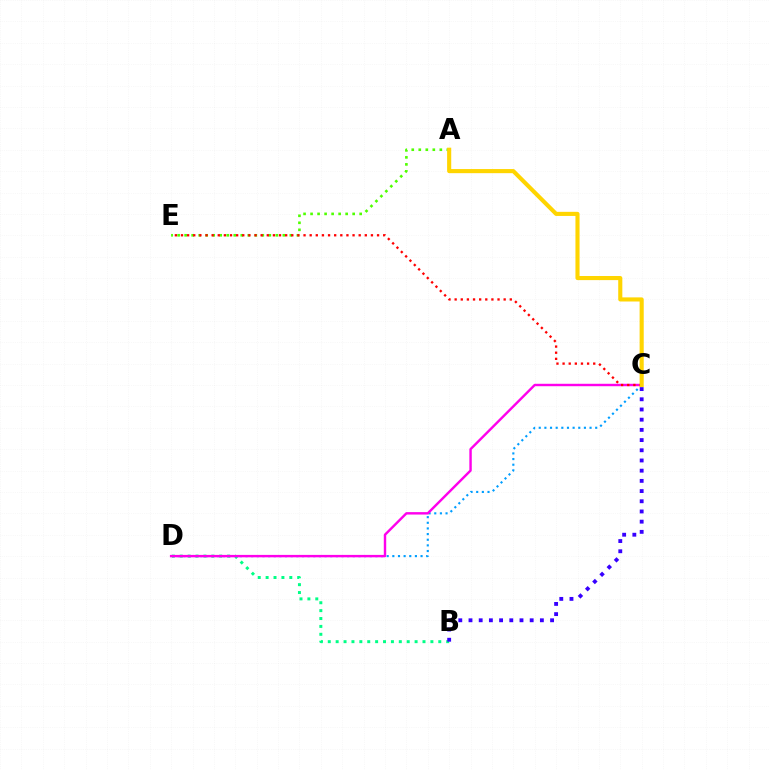{('C', 'D'): [{'color': '#009eff', 'line_style': 'dotted', 'thickness': 1.53}, {'color': '#ff00ed', 'line_style': 'solid', 'thickness': 1.75}], ('A', 'E'): [{'color': '#4fff00', 'line_style': 'dotted', 'thickness': 1.91}], ('B', 'D'): [{'color': '#00ff86', 'line_style': 'dotted', 'thickness': 2.14}], ('C', 'E'): [{'color': '#ff0000', 'line_style': 'dotted', 'thickness': 1.66}], ('A', 'C'): [{'color': '#ffd500', 'line_style': 'solid', 'thickness': 2.96}], ('B', 'C'): [{'color': '#3700ff', 'line_style': 'dotted', 'thickness': 2.77}]}